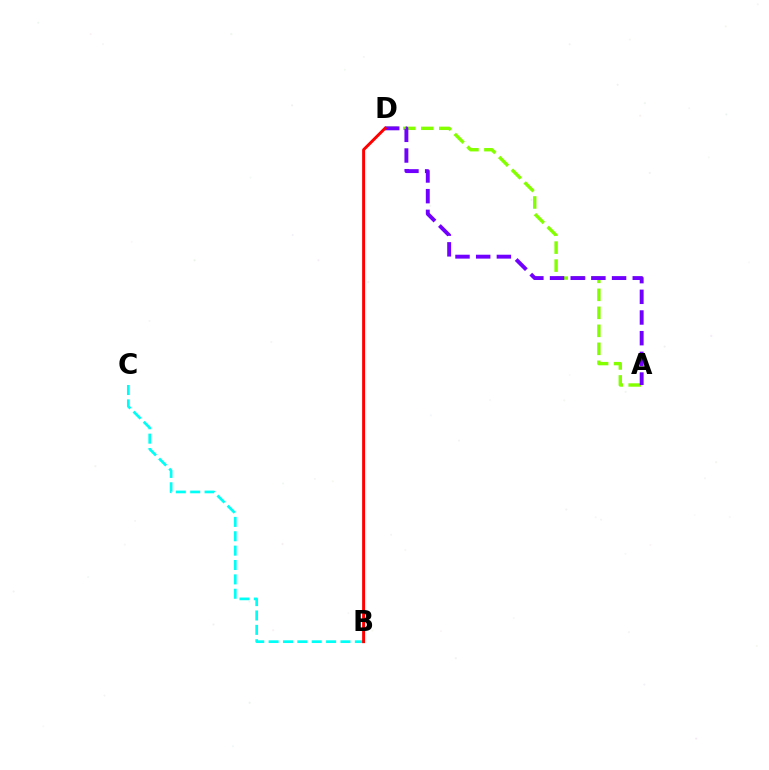{('B', 'C'): [{'color': '#00fff6', 'line_style': 'dashed', 'thickness': 1.95}], ('A', 'D'): [{'color': '#84ff00', 'line_style': 'dashed', 'thickness': 2.45}, {'color': '#7200ff', 'line_style': 'dashed', 'thickness': 2.81}], ('B', 'D'): [{'color': '#ff0000', 'line_style': 'solid', 'thickness': 2.13}]}